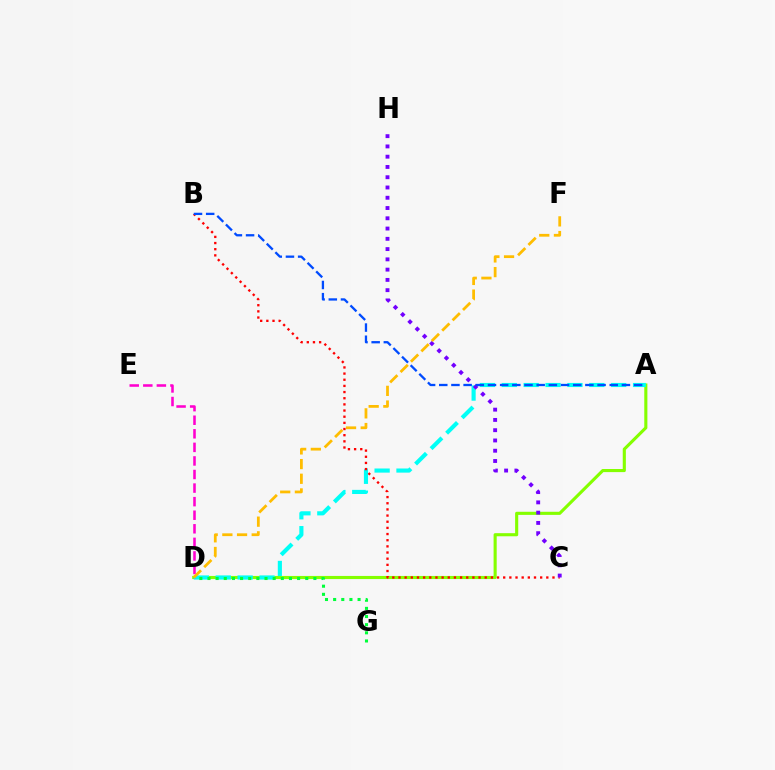{('A', 'D'): [{'color': '#84ff00', 'line_style': 'solid', 'thickness': 2.24}, {'color': '#00fff6', 'line_style': 'dashed', 'thickness': 2.97}], ('B', 'C'): [{'color': '#ff0000', 'line_style': 'dotted', 'thickness': 1.67}], ('C', 'H'): [{'color': '#7200ff', 'line_style': 'dotted', 'thickness': 2.79}], ('A', 'B'): [{'color': '#004bff', 'line_style': 'dashed', 'thickness': 1.65}], ('D', 'E'): [{'color': '#ff00cf', 'line_style': 'dashed', 'thickness': 1.84}], ('D', 'G'): [{'color': '#00ff39', 'line_style': 'dotted', 'thickness': 2.21}], ('D', 'F'): [{'color': '#ffbd00', 'line_style': 'dashed', 'thickness': 1.99}]}